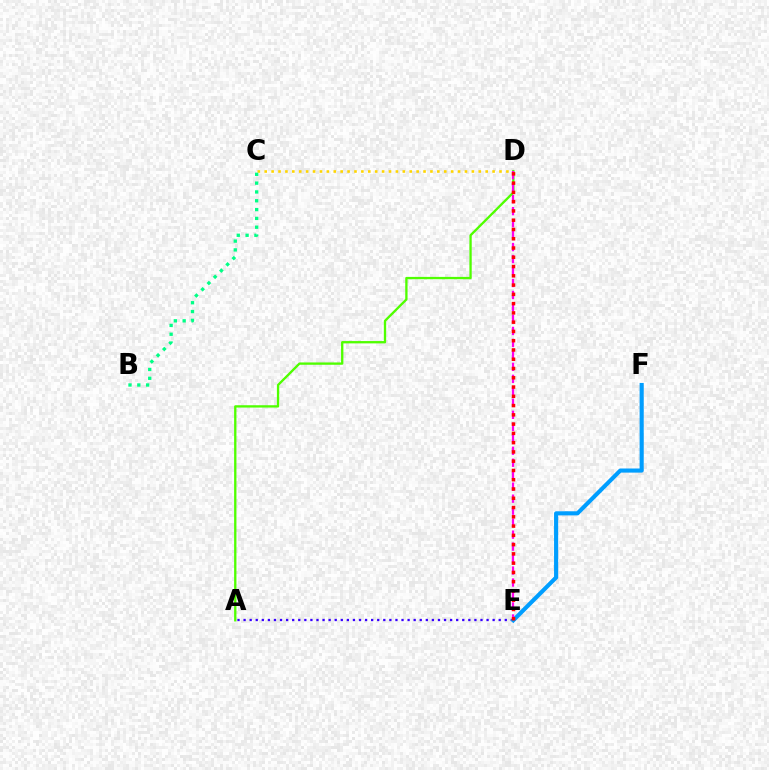{('C', 'D'): [{'color': '#ffd500', 'line_style': 'dotted', 'thickness': 1.88}], ('A', 'D'): [{'color': '#4fff00', 'line_style': 'solid', 'thickness': 1.67}], ('D', 'E'): [{'color': '#ff00ed', 'line_style': 'dashed', 'thickness': 1.63}, {'color': '#ff0000', 'line_style': 'dotted', 'thickness': 2.52}], ('A', 'E'): [{'color': '#3700ff', 'line_style': 'dotted', 'thickness': 1.65}], ('E', 'F'): [{'color': '#009eff', 'line_style': 'solid', 'thickness': 2.97}], ('B', 'C'): [{'color': '#00ff86', 'line_style': 'dotted', 'thickness': 2.4}]}